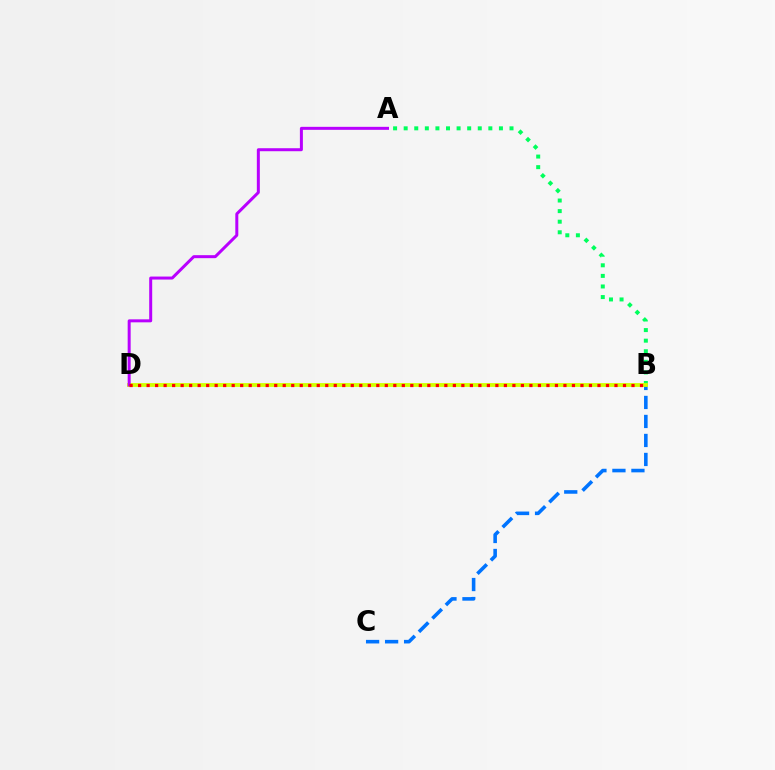{('A', 'B'): [{'color': '#00ff5c', 'line_style': 'dotted', 'thickness': 2.88}], ('B', 'C'): [{'color': '#0074ff', 'line_style': 'dashed', 'thickness': 2.58}], ('B', 'D'): [{'color': '#d1ff00', 'line_style': 'solid', 'thickness': 2.75}, {'color': '#ff0000', 'line_style': 'dotted', 'thickness': 2.31}], ('A', 'D'): [{'color': '#b900ff', 'line_style': 'solid', 'thickness': 2.16}]}